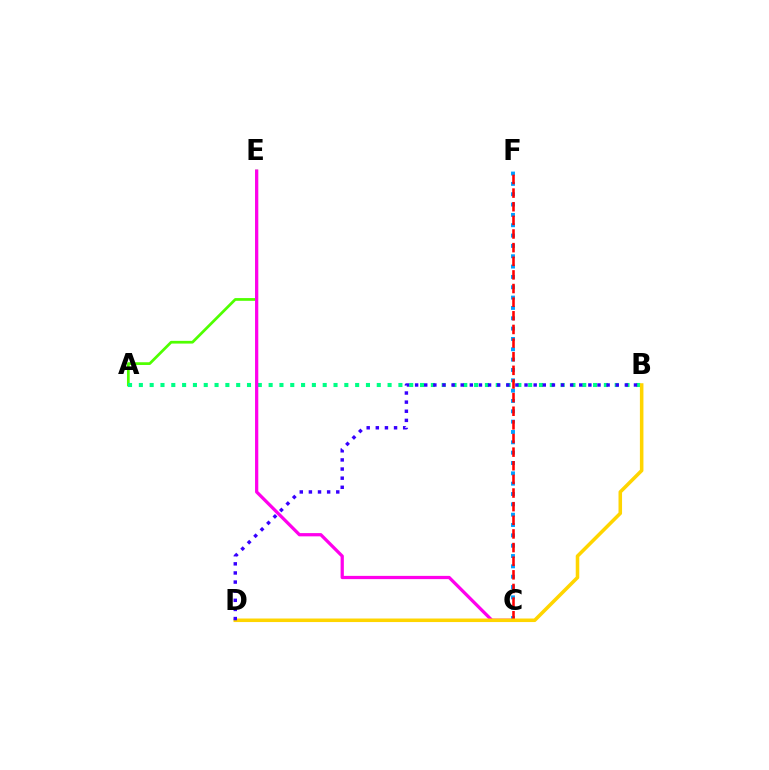{('A', 'E'): [{'color': '#4fff00', 'line_style': 'solid', 'thickness': 1.96}], ('C', 'F'): [{'color': '#009eff', 'line_style': 'dotted', 'thickness': 2.81}, {'color': '#ff0000', 'line_style': 'dashed', 'thickness': 1.85}], ('A', 'B'): [{'color': '#00ff86', 'line_style': 'dotted', 'thickness': 2.94}], ('C', 'E'): [{'color': '#ff00ed', 'line_style': 'solid', 'thickness': 2.34}], ('B', 'D'): [{'color': '#ffd500', 'line_style': 'solid', 'thickness': 2.55}, {'color': '#3700ff', 'line_style': 'dotted', 'thickness': 2.48}]}